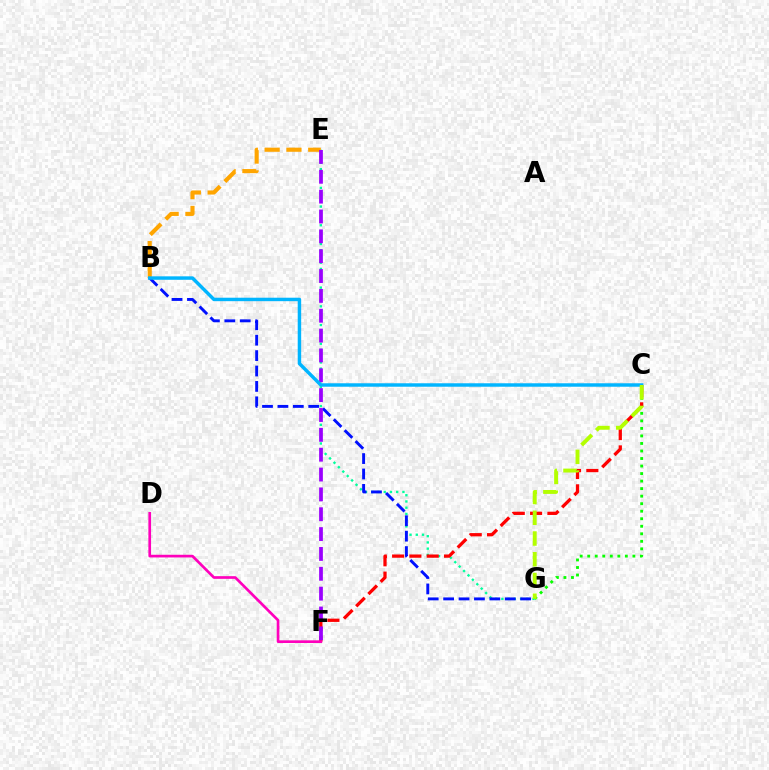{('E', 'G'): [{'color': '#00ff9d', 'line_style': 'dotted', 'thickness': 1.69}], ('B', 'E'): [{'color': '#ffa500', 'line_style': 'dashed', 'thickness': 2.96}], ('C', 'G'): [{'color': '#08ff00', 'line_style': 'dotted', 'thickness': 2.05}, {'color': '#b3ff00', 'line_style': 'dashed', 'thickness': 2.82}], ('B', 'G'): [{'color': '#0010ff', 'line_style': 'dashed', 'thickness': 2.09}], ('C', 'F'): [{'color': '#ff0000', 'line_style': 'dashed', 'thickness': 2.35}], ('E', 'F'): [{'color': '#9b00ff', 'line_style': 'dashed', 'thickness': 2.7}], ('D', 'F'): [{'color': '#ff00bd', 'line_style': 'solid', 'thickness': 1.93}], ('B', 'C'): [{'color': '#00b5ff', 'line_style': 'solid', 'thickness': 2.49}]}